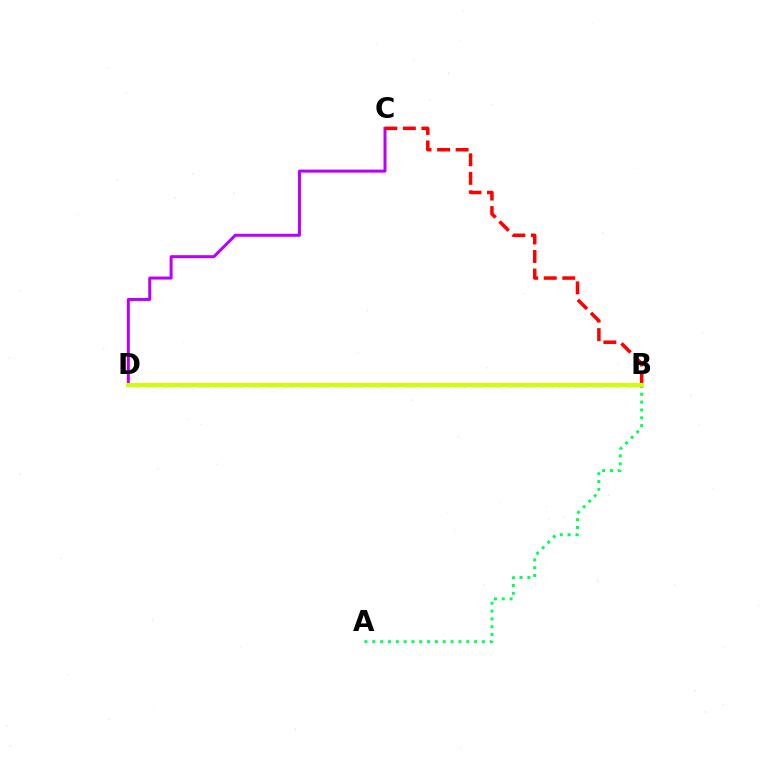{('A', 'B'): [{'color': '#00ff5c', 'line_style': 'dotted', 'thickness': 2.13}], ('B', 'D'): [{'color': '#0074ff', 'line_style': 'dashed', 'thickness': 2.33}, {'color': '#d1ff00', 'line_style': 'solid', 'thickness': 2.94}], ('C', 'D'): [{'color': '#b900ff', 'line_style': 'solid', 'thickness': 2.16}], ('B', 'C'): [{'color': '#ff0000', 'line_style': 'dashed', 'thickness': 2.52}]}